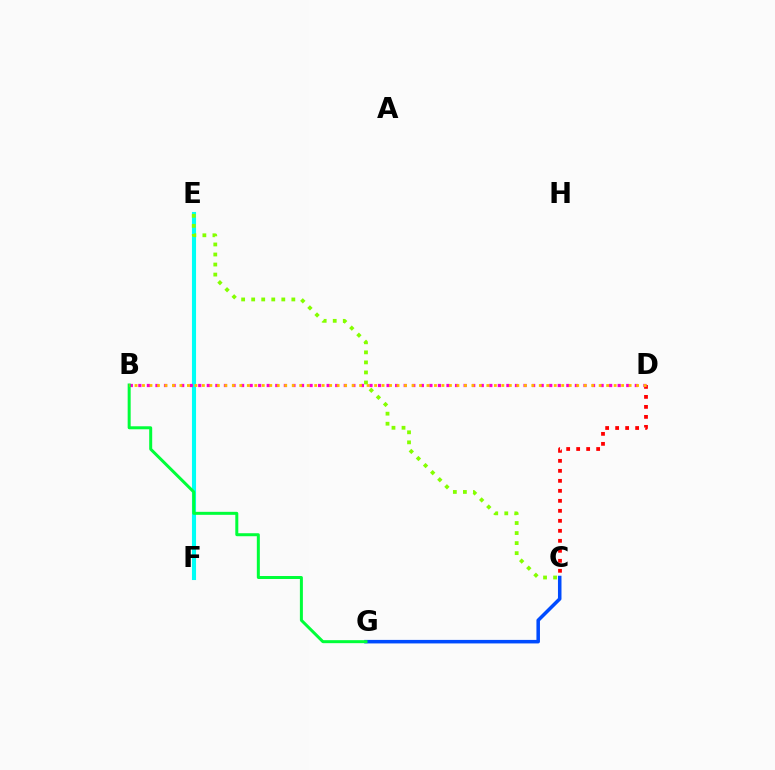{('E', 'F'): [{'color': '#7200ff', 'line_style': 'dashed', 'thickness': 1.58}, {'color': '#00fff6', 'line_style': 'solid', 'thickness': 2.95}], ('C', 'D'): [{'color': '#ff0000', 'line_style': 'dotted', 'thickness': 2.72}], ('C', 'E'): [{'color': '#84ff00', 'line_style': 'dotted', 'thickness': 2.73}], ('B', 'D'): [{'color': '#ff00cf', 'line_style': 'dotted', 'thickness': 2.33}, {'color': '#ffbd00', 'line_style': 'dotted', 'thickness': 2.03}], ('C', 'G'): [{'color': '#004bff', 'line_style': 'solid', 'thickness': 2.54}], ('B', 'G'): [{'color': '#00ff39', 'line_style': 'solid', 'thickness': 2.16}]}